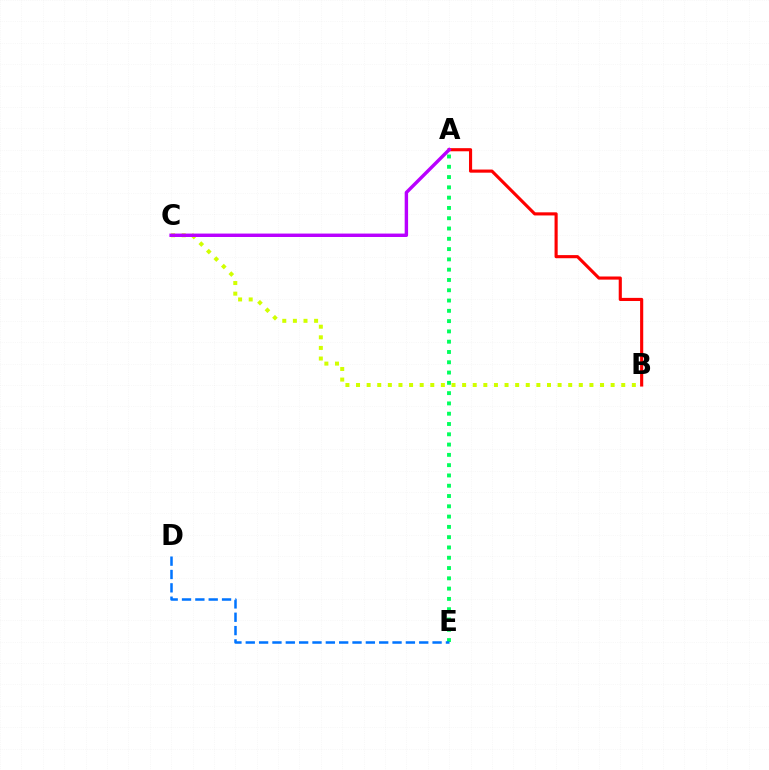{('B', 'C'): [{'color': '#d1ff00', 'line_style': 'dotted', 'thickness': 2.88}], ('A', 'E'): [{'color': '#00ff5c', 'line_style': 'dotted', 'thickness': 2.8}], ('A', 'B'): [{'color': '#ff0000', 'line_style': 'solid', 'thickness': 2.25}], ('A', 'C'): [{'color': '#b900ff', 'line_style': 'solid', 'thickness': 2.46}], ('D', 'E'): [{'color': '#0074ff', 'line_style': 'dashed', 'thickness': 1.81}]}